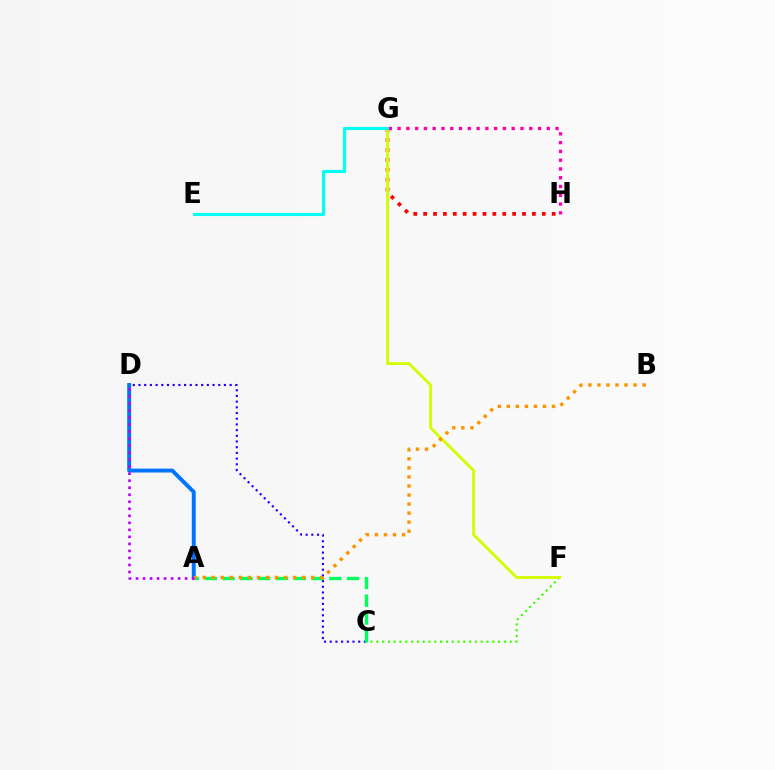{('C', 'D'): [{'color': '#2500ff', 'line_style': 'dotted', 'thickness': 1.55}], ('C', 'F'): [{'color': '#3dff00', 'line_style': 'dotted', 'thickness': 1.58}], ('A', 'C'): [{'color': '#00ff5c', 'line_style': 'dashed', 'thickness': 2.42}], ('G', 'H'): [{'color': '#ff0000', 'line_style': 'dotted', 'thickness': 2.69}, {'color': '#ff00ac', 'line_style': 'dotted', 'thickness': 2.38}], ('F', 'G'): [{'color': '#d1ff00', 'line_style': 'solid', 'thickness': 2.06}], ('A', 'D'): [{'color': '#0074ff', 'line_style': 'solid', 'thickness': 2.82}, {'color': '#b900ff', 'line_style': 'dotted', 'thickness': 1.91}], ('E', 'G'): [{'color': '#00fff6', 'line_style': 'solid', 'thickness': 2.23}], ('A', 'B'): [{'color': '#ff9400', 'line_style': 'dotted', 'thickness': 2.46}]}